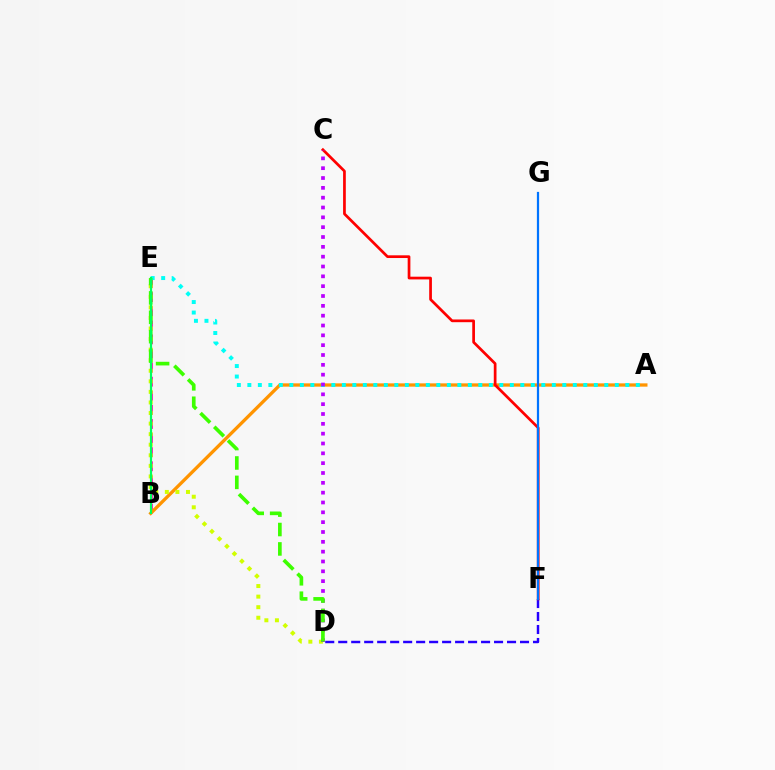{('B', 'E'): [{'color': '#ff00ac', 'line_style': 'dashed', 'thickness': 1.92}, {'color': '#00ff5c', 'line_style': 'solid', 'thickness': 1.57}], ('A', 'B'): [{'color': '#ff9400', 'line_style': 'solid', 'thickness': 2.38}], ('A', 'E'): [{'color': '#00fff6', 'line_style': 'dotted', 'thickness': 2.85}], ('D', 'F'): [{'color': '#2500ff', 'line_style': 'dashed', 'thickness': 1.76}], ('D', 'E'): [{'color': '#d1ff00', 'line_style': 'dotted', 'thickness': 2.87}, {'color': '#3dff00', 'line_style': 'dashed', 'thickness': 2.64}], ('C', 'F'): [{'color': '#ff0000', 'line_style': 'solid', 'thickness': 1.96}], ('C', 'D'): [{'color': '#b900ff', 'line_style': 'dotted', 'thickness': 2.67}], ('F', 'G'): [{'color': '#0074ff', 'line_style': 'solid', 'thickness': 1.6}]}